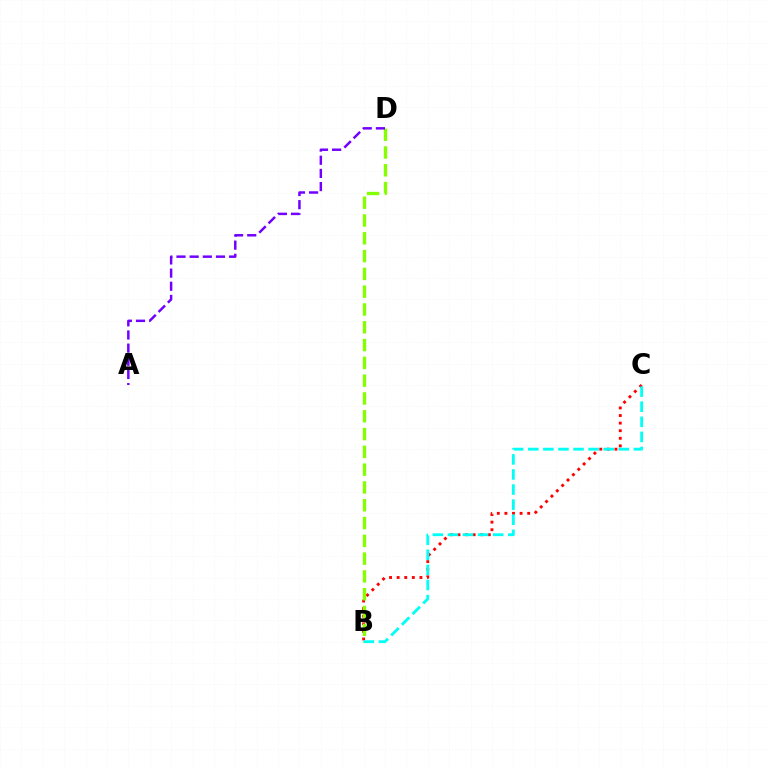{('B', 'C'): [{'color': '#ff0000', 'line_style': 'dotted', 'thickness': 2.06}, {'color': '#00fff6', 'line_style': 'dashed', 'thickness': 2.05}], ('B', 'D'): [{'color': '#84ff00', 'line_style': 'dashed', 'thickness': 2.42}], ('A', 'D'): [{'color': '#7200ff', 'line_style': 'dashed', 'thickness': 1.79}]}